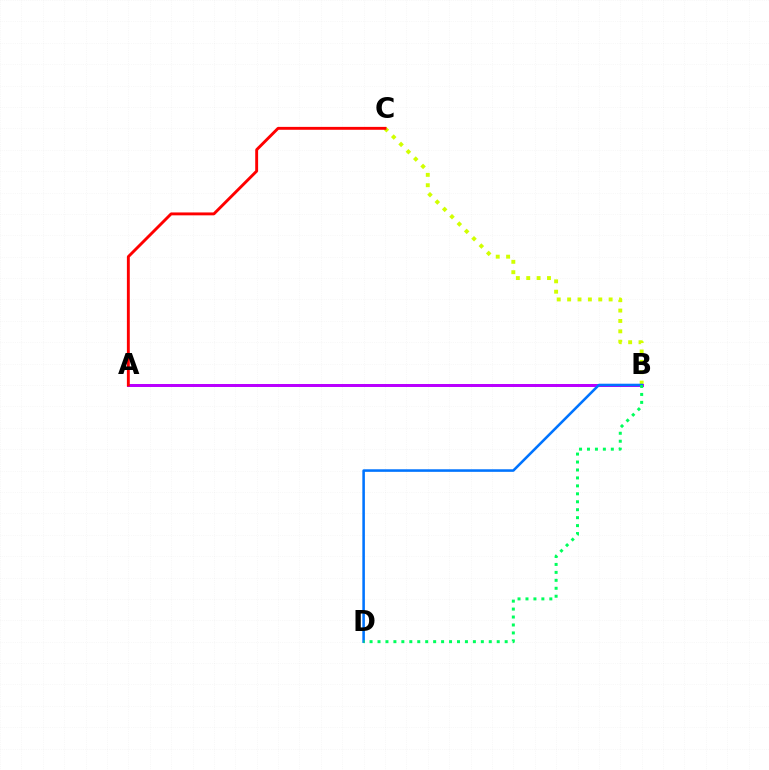{('B', 'C'): [{'color': '#d1ff00', 'line_style': 'dotted', 'thickness': 2.82}], ('A', 'B'): [{'color': '#b900ff', 'line_style': 'solid', 'thickness': 2.15}], ('A', 'C'): [{'color': '#ff0000', 'line_style': 'solid', 'thickness': 2.08}], ('B', 'D'): [{'color': '#0074ff', 'line_style': 'solid', 'thickness': 1.84}, {'color': '#00ff5c', 'line_style': 'dotted', 'thickness': 2.16}]}